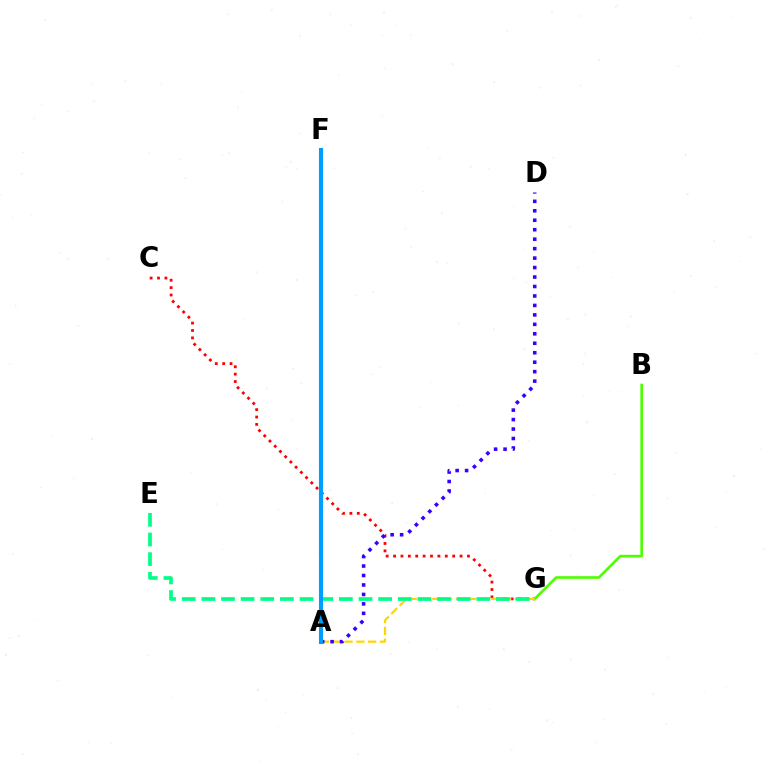{('C', 'G'): [{'color': '#ff0000', 'line_style': 'dotted', 'thickness': 2.01}], ('B', 'G'): [{'color': '#4fff00', 'line_style': 'solid', 'thickness': 1.9}], ('A', 'G'): [{'color': '#ffd500', 'line_style': 'dashed', 'thickness': 1.6}], ('E', 'G'): [{'color': '#00ff86', 'line_style': 'dashed', 'thickness': 2.67}], ('A', 'D'): [{'color': '#3700ff', 'line_style': 'dotted', 'thickness': 2.57}], ('A', 'F'): [{'color': '#ff00ed', 'line_style': 'dotted', 'thickness': 2.53}, {'color': '#009eff', 'line_style': 'solid', 'thickness': 2.96}]}